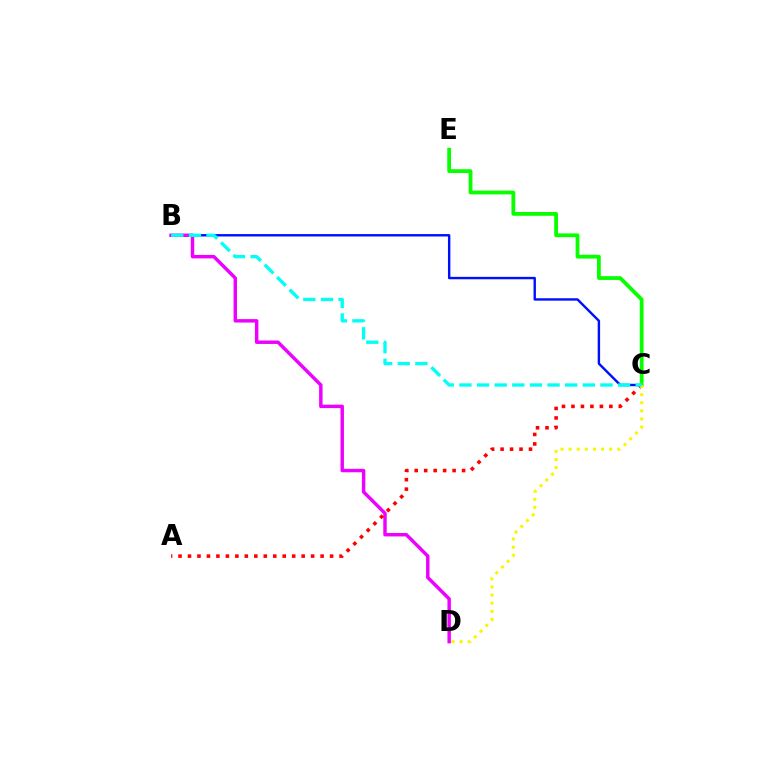{('B', 'C'): [{'color': '#0010ff', 'line_style': 'solid', 'thickness': 1.74}, {'color': '#00fff6', 'line_style': 'dashed', 'thickness': 2.39}], ('B', 'D'): [{'color': '#ee00ff', 'line_style': 'solid', 'thickness': 2.48}], ('C', 'E'): [{'color': '#08ff00', 'line_style': 'solid', 'thickness': 2.73}], ('A', 'C'): [{'color': '#ff0000', 'line_style': 'dotted', 'thickness': 2.57}], ('C', 'D'): [{'color': '#fcf500', 'line_style': 'dotted', 'thickness': 2.2}]}